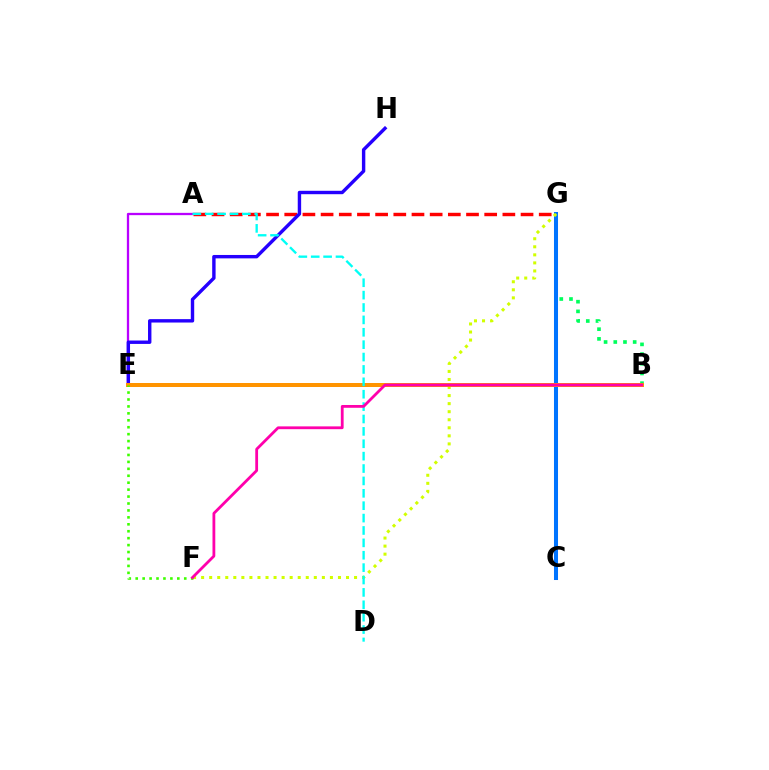{('A', 'E'): [{'color': '#b900ff', 'line_style': 'solid', 'thickness': 1.65}], ('B', 'G'): [{'color': '#00ff5c', 'line_style': 'dotted', 'thickness': 2.64}], ('C', 'G'): [{'color': '#0074ff', 'line_style': 'solid', 'thickness': 2.9}], ('A', 'G'): [{'color': '#ff0000', 'line_style': 'dashed', 'thickness': 2.47}], ('F', 'G'): [{'color': '#d1ff00', 'line_style': 'dotted', 'thickness': 2.19}], ('E', 'H'): [{'color': '#2500ff', 'line_style': 'solid', 'thickness': 2.45}], ('B', 'E'): [{'color': '#ff9400', 'line_style': 'solid', 'thickness': 2.87}], ('E', 'F'): [{'color': '#3dff00', 'line_style': 'dotted', 'thickness': 1.88}], ('A', 'D'): [{'color': '#00fff6', 'line_style': 'dashed', 'thickness': 1.68}], ('B', 'F'): [{'color': '#ff00ac', 'line_style': 'solid', 'thickness': 2.01}]}